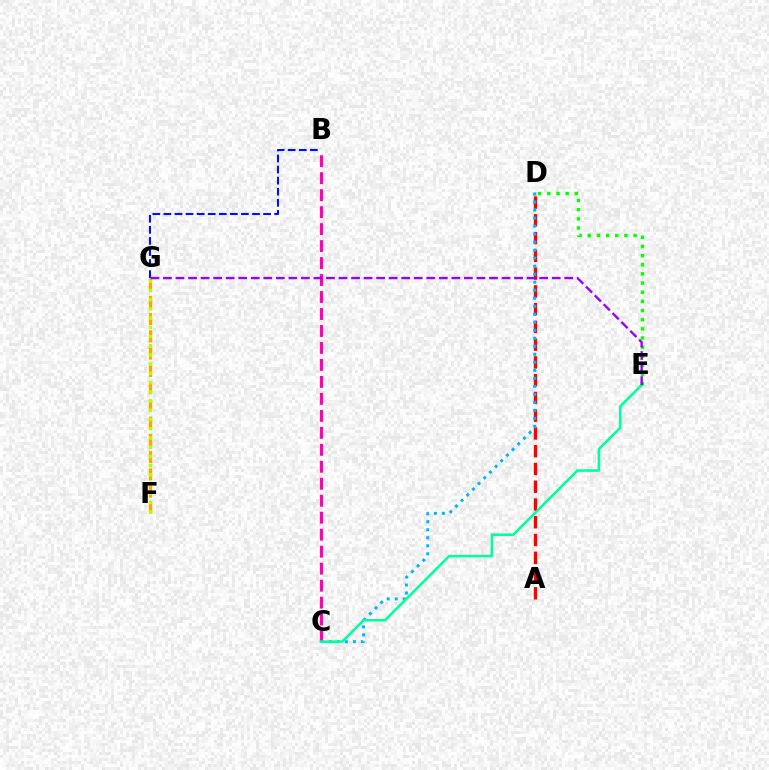{('B', 'C'): [{'color': '#ff00bd', 'line_style': 'dashed', 'thickness': 2.31}], ('A', 'D'): [{'color': '#ff0000', 'line_style': 'dashed', 'thickness': 2.41}], ('F', 'G'): [{'color': '#ffa500', 'line_style': 'dashed', 'thickness': 2.35}, {'color': '#b3ff00', 'line_style': 'dotted', 'thickness': 2.51}], ('C', 'D'): [{'color': '#00b5ff', 'line_style': 'dotted', 'thickness': 2.18}], ('C', 'E'): [{'color': '#00ff9d', 'line_style': 'solid', 'thickness': 1.84}], ('B', 'G'): [{'color': '#0010ff', 'line_style': 'dashed', 'thickness': 1.5}], ('D', 'E'): [{'color': '#08ff00', 'line_style': 'dotted', 'thickness': 2.49}], ('E', 'G'): [{'color': '#9b00ff', 'line_style': 'dashed', 'thickness': 1.7}]}